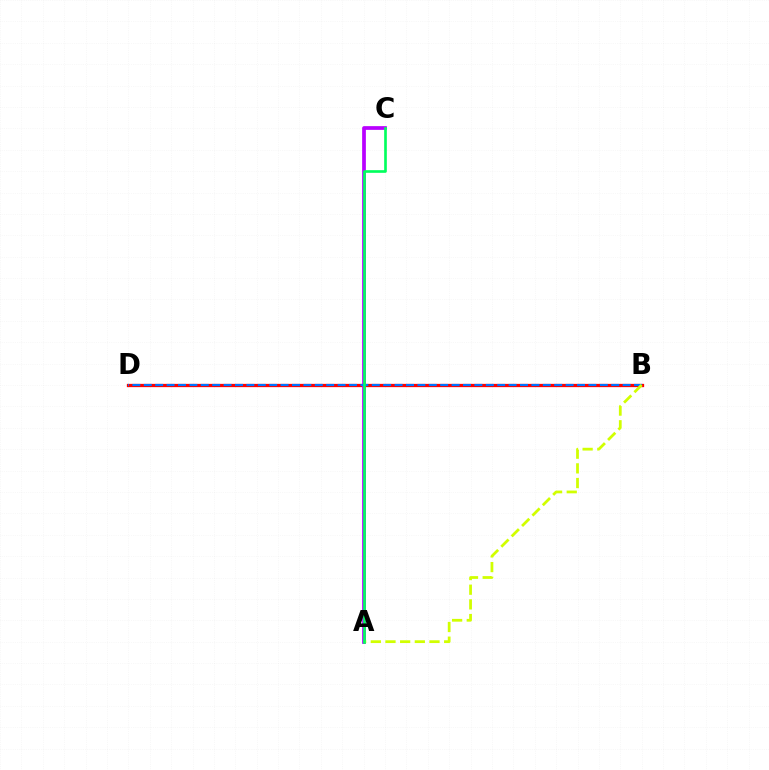{('B', 'D'): [{'color': '#ff0000', 'line_style': 'solid', 'thickness': 2.35}, {'color': '#0074ff', 'line_style': 'dashed', 'thickness': 1.55}], ('A', 'C'): [{'color': '#b900ff', 'line_style': 'solid', 'thickness': 2.68}, {'color': '#00ff5c', 'line_style': 'solid', 'thickness': 1.91}], ('A', 'B'): [{'color': '#d1ff00', 'line_style': 'dashed', 'thickness': 1.99}]}